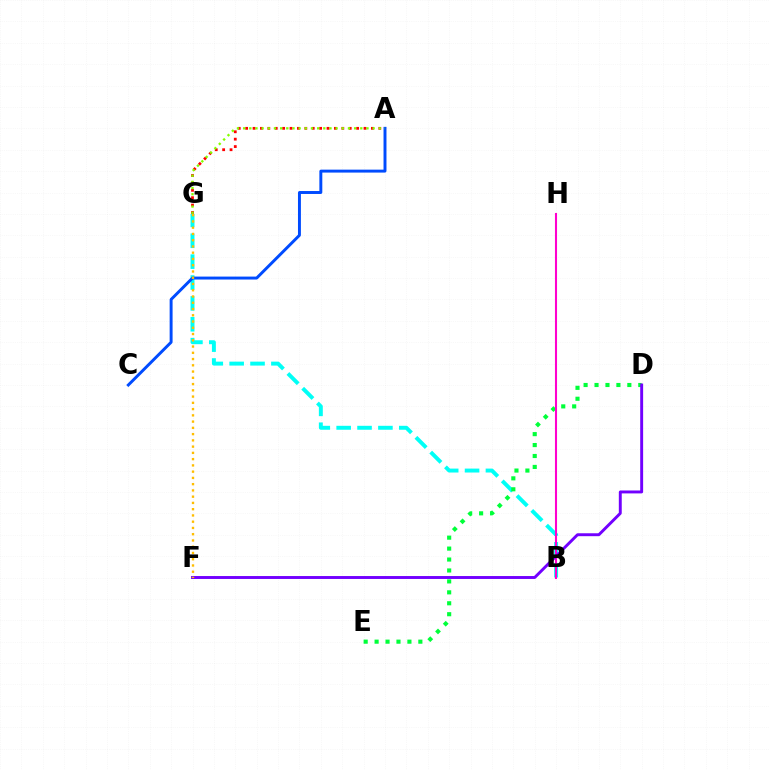{('B', 'G'): [{'color': '#00fff6', 'line_style': 'dashed', 'thickness': 2.84}], ('A', 'C'): [{'color': '#004bff', 'line_style': 'solid', 'thickness': 2.12}], ('D', 'E'): [{'color': '#00ff39', 'line_style': 'dotted', 'thickness': 2.97}], ('B', 'H'): [{'color': '#ff00cf', 'line_style': 'solid', 'thickness': 1.5}], ('A', 'G'): [{'color': '#ff0000', 'line_style': 'dotted', 'thickness': 2.01}, {'color': '#84ff00', 'line_style': 'dotted', 'thickness': 1.68}], ('D', 'F'): [{'color': '#7200ff', 'line_style': 'solid', 'thickness': 2.1}], ('F', 'G'): [{'color': '#ffbd00', 'line_style': 'dotted', 'thickness': 1.7}]}